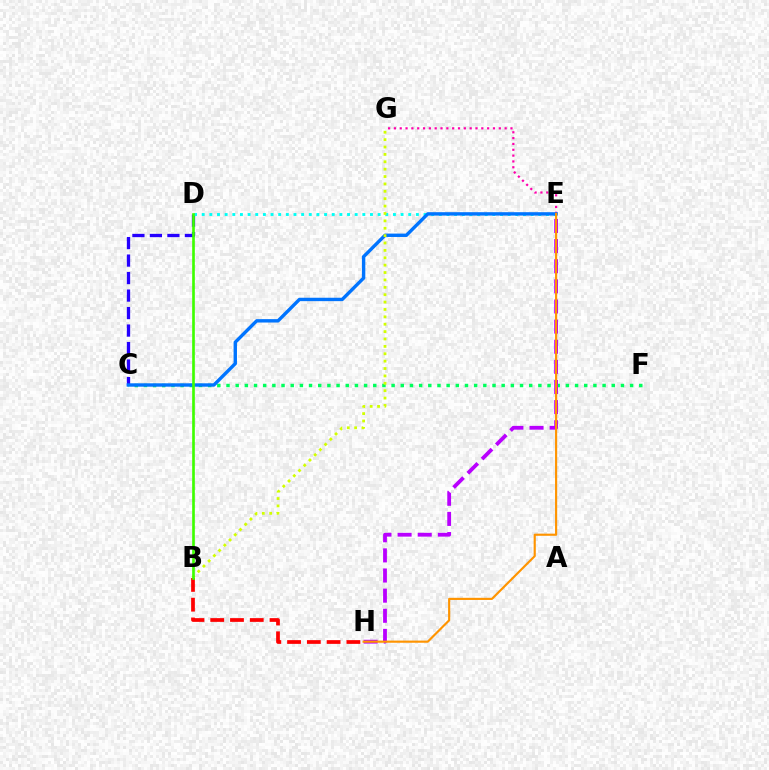{('C', 'F'): [{'color': '#00ff5c', 'line_style': 'dotted', 'thickness': 2.49}], ('E', 'H'): [{'color': '#b900ff', 'line_style': 'dashed', 'thickness': 2.73}, {'color': '#ff9400', 'line_style': 'solid', 'thickness': 1.55}], ('C', 'D'): [{'color': '#2500ff', 'line_style': 'dashed', 'thickness': 2.38}], ('E', 'G'): [{'color': '#ff00ac', 'line_style': 'dotted', 'thickness': 1.58}], ('D', 'E'): [{'color': '#00fff6', 'line_style': 'dotted', 'thickness': 2.08}], ('C', 'E'): [{'color': '#0074ff', 'line_style': 'solid', 'thickness': 2.44}], ('B', 'G'): [{'color': '#d1ff00', 'line_style': 'dotted', 'thickness': 2.01}], ('B', 'H'): [{'color': '#ff0000', 'line_style': 'dashed', 'thickness': 2.69}], ('B', 'D'): [{'color': '#3dff00', 'line_style': 'solid', 'thickness': 1.91}]}